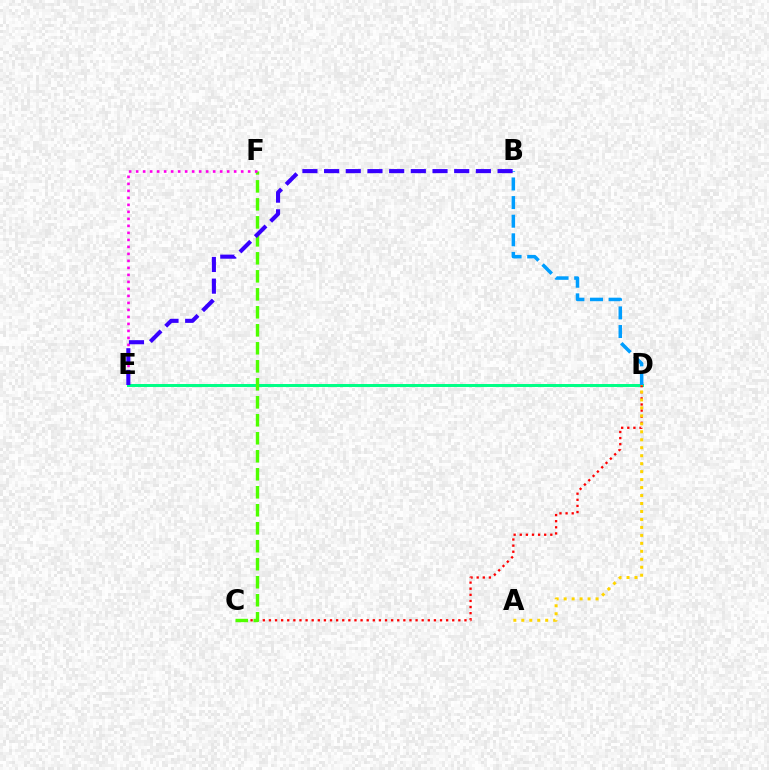{('D', 'E'): [{'color': '#00ff86', 'line_style': 'solid', 'thickness': 2.14}], ('B', 'D'): [{'color': '#009eff', 'line_style': 'dashed', 'thickness': 2.53}], ('C', 'D'): [{'color': '#ff0000', 'line_style': 'dotted', 'thickness': 1.66}], ('C', 'F'): [{'color': '#4fff00', 'line_style': 'dashed', 'thickness': 2.44}], ('A', 'D'): [{'color': '#ffd500', 'line_style': 'dotted', 'thickness': 2.16}], ('E', 'F'): [{'color': '#ff00ed', 'line_style': 'dotted', 'thickness': 1.9}], ('B', 'E'): [{'color': '#3700ff', 'line_style': 'dashed', 'thickness': 2.95}]}